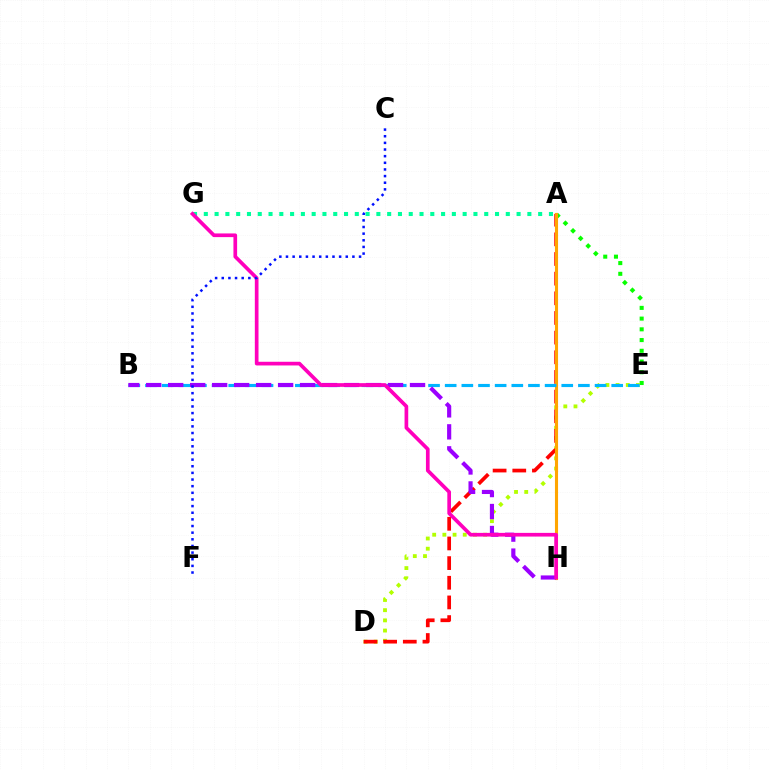{('A', 'E'): [{'color': '#08ff00', 'line_style': 'dotted', 'thickness': 2.92}], ('D', 'E'): [{'color': '#b3ff00', 'line_style': 'dotted', 'thickness': 2.77}], ('A', 'G'): [{'color': '#00ff9d', 'line_style': 'dotted', 'thickness': 2.93}], ('A', 'D'): [{'color': '#ff0000', 'line_style': 'dashed', 'thickness': 2.67}], ('A', 'H'): [{'color': '#ffa500', 'line_style': 'solid', 'thickness': 2.23}], ('B', 'E'): [{'color': '#00b5ff', 'line_style': 'dashed', 'thickness': 2.26}], ('B', 'H'): [{'color': '#9b00ff', 'line_style': 'dashed', 'thickness': 2.99}], ('G', 'H'): [{'color': '#ff00bd', 'line_style': 'solid', 'thickness': 2.65}], ('C', 'F'): [{'color': '#0010ff', 'line_style': 'dotted', 'thickness': 1.8}]}